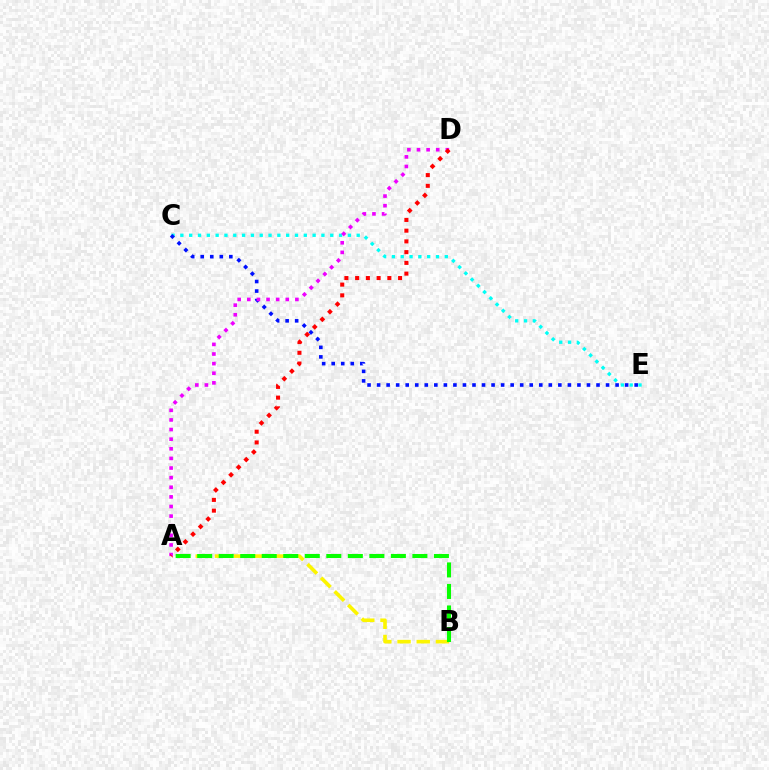{('C', 'E'): [{'color': '#00fff6', 'line_style': 'dotted', 'thickness': 2.4}, {'color': '#0010ff', 'line_style': 'dotted', 'thickness': 2.59}], ('A', 'D'): [{'color': '#ee00ff', 'line_style': 'dotted', 'thickness': 2.61}, {'color': '#ff0000', 'line_style': 'dotted', 'thickness': 2.92}], ('A', 'B'): [{'color': '#fcf500', 'line_style': 'dashed', 'thickness': 2.61}, {'color': '#08ff00', 'line_style': 'dashed', 'thickness': 2.92}]}